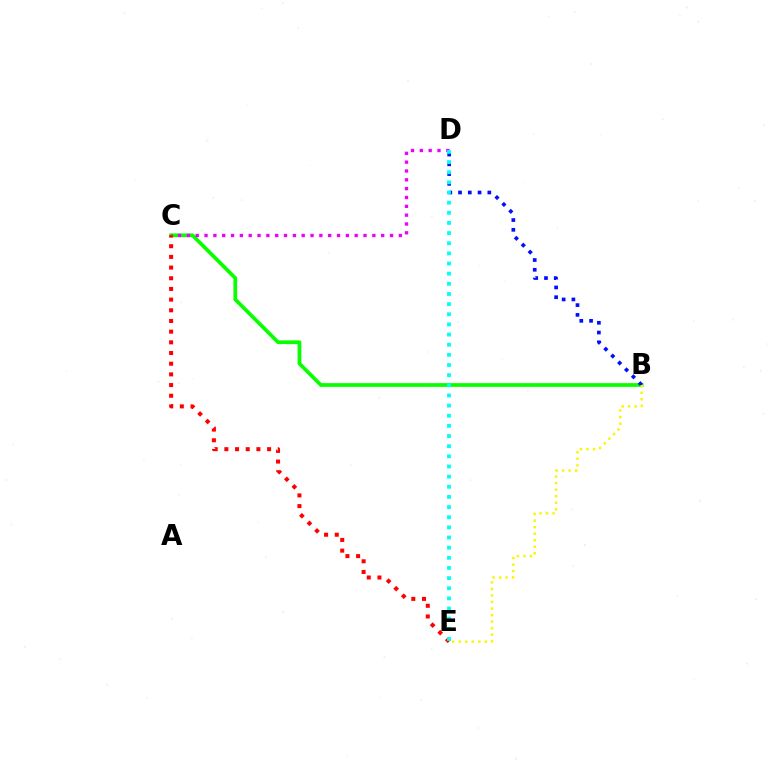{('B', 'C'): [{'color': '#08ff00', 'line_style': 'solid', 'thickness': 2.68}], ('B', 'D'): [{'color': '#0010ff', 'line_style': 'dotted', 'thickness': 2.65}], ('C', 'D'): [{'color': '#ee00ff', 'line_style': 'dotted', 'thickness': 2.4}], ('C', 'E'): [{'color': '#ff0000', 'line_style': 'dotted', 'thickness': 2.9}], ('B', 'E'): [{'color': '#fcf500', 'line_style': 'dotted', 'thickness': 1.78}], ('D', 'E'): [{'color': '#00fff6', 'line_style': 'dotted', 'thickness': 2.76}]}